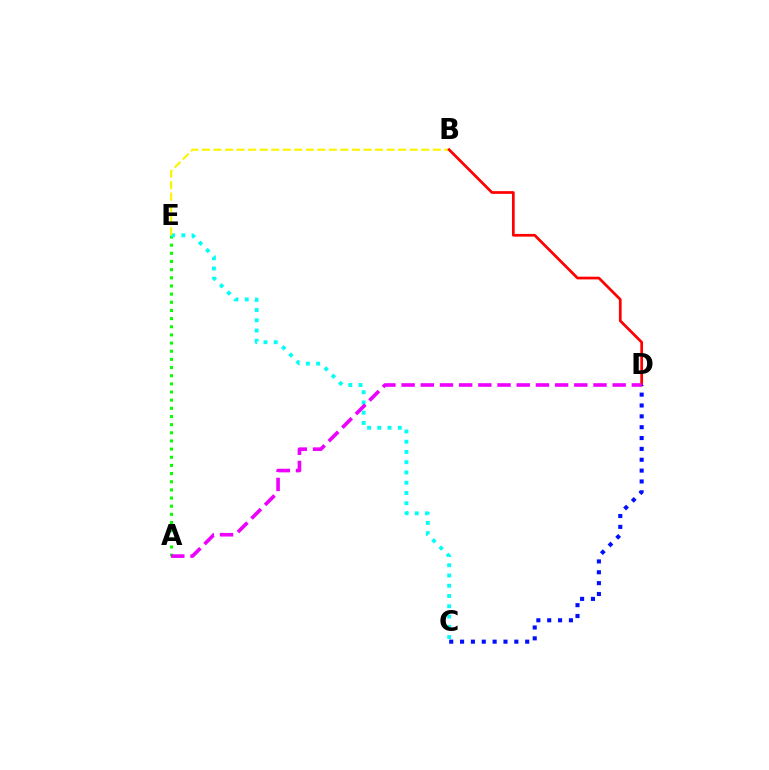{('A', 'E'): [{'color': '#08ff00', 'line_style': 'dotted', 'thickness': 2.22}], ('C', 'E'): [{'color': '#00fff6', 'line_style': 'dotted', 'thickness': 2.79}], ('B', 'E'): [{'color': '#fcf500', 'line_style': 'dashed', 'thickness': 1.57}], ('B', 'D'): [{'color': '#ff0000', 'line_style': 'solid', 'thickness': 1.96}], ('C', 'D'): [{'color': '#0010ff', 'line_style': 'dotted', 'thickness': 2.95}], ('A', 'D'): [{'color': '#ee00ff', 'line_style': 'dashed', 'thickness': 2.61}]}